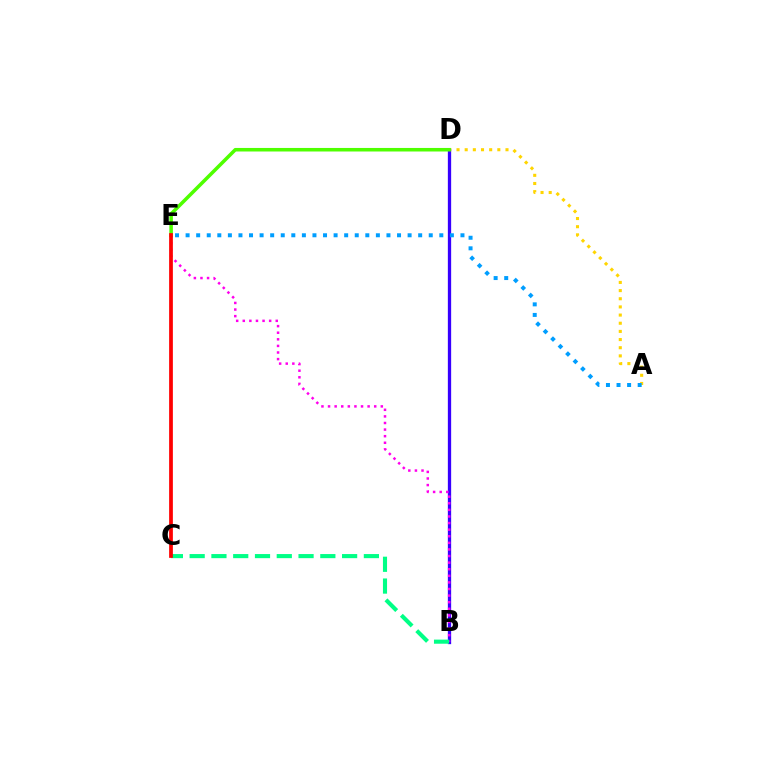{('A', 'D'): [{'color': '#ffd500', 'line_style': 'dotted', 'thickness': 2.22}], ('B', 'D'): [{'color': '#3700ff', 'line_style': 'solid', 'thickness': 2.38}], ('D', 'E'): [{'color': '#4fff00', 'line_style': 'solid', 'thickness': 2.55}], ('B', 'E'): [{'color': '#ff00ed', 'line_style': 'dotted', 'thickness': 1.79}], ('B', 'C'): [{'color': '#00ff86', 'line_style': 'dashed', 'thickness': 2.96}], ('A', 'E'): [{'color': '#009eff', 'line_style': 'dotted', 'thickness': 2.87}], ('C', 'E'): [{'color': '#ff0000', 'line_style': 'solid', 'thickness': 2.7}]}